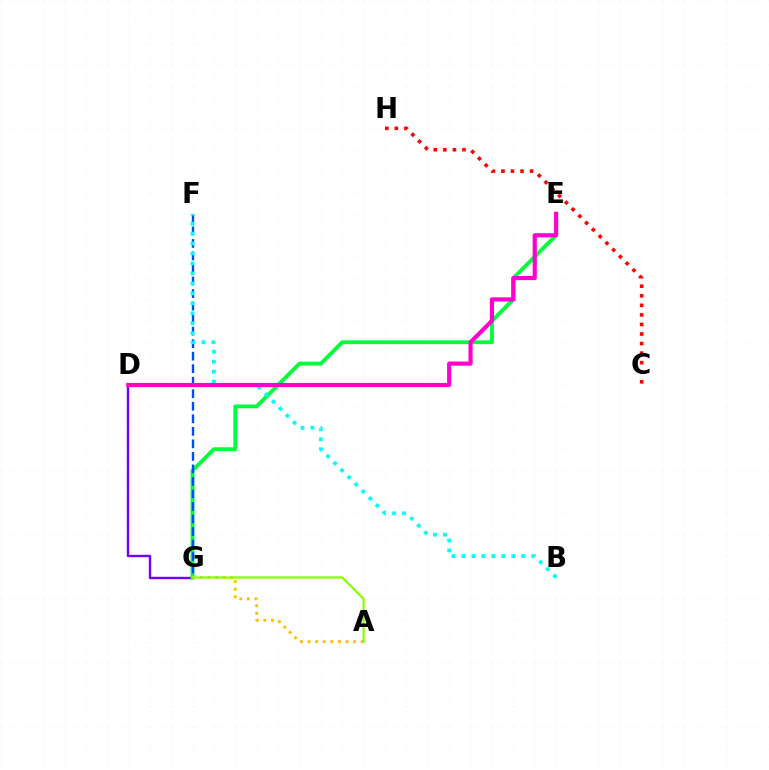{('D', 'G'): [{'color': '#7200ff', 'line_style': 'solid', 'thickness': 1.74}], ('E', 'G'): [{'color': '#00ff39', 'line_style': 'solid', 'thickness': 2.77}], ('F', 'G'): [{'color': '#004bff', 'line_style': 'dashed', 'thickness': 1.7}], ('A', 'G'): [{'color': '#ffbd00', 'line_style': 'dotted', 'thickness': 2.06}, {'color': '#84ff00', 'line_style': 'solid', 'thickness': 1.57}], ('C', 'H'): [{'color': '#ff0000', 'line_style': 'dotted', 'thickness': 2.6}], ('B', 'F'): [{'color': '#00fff6', 'line_style': 'dotted', 'thickness': 2.71}], ('D', 'E'): [{'color': '#ff00cf', 'line_style': 'solid', 'thickness': 3.0}]}